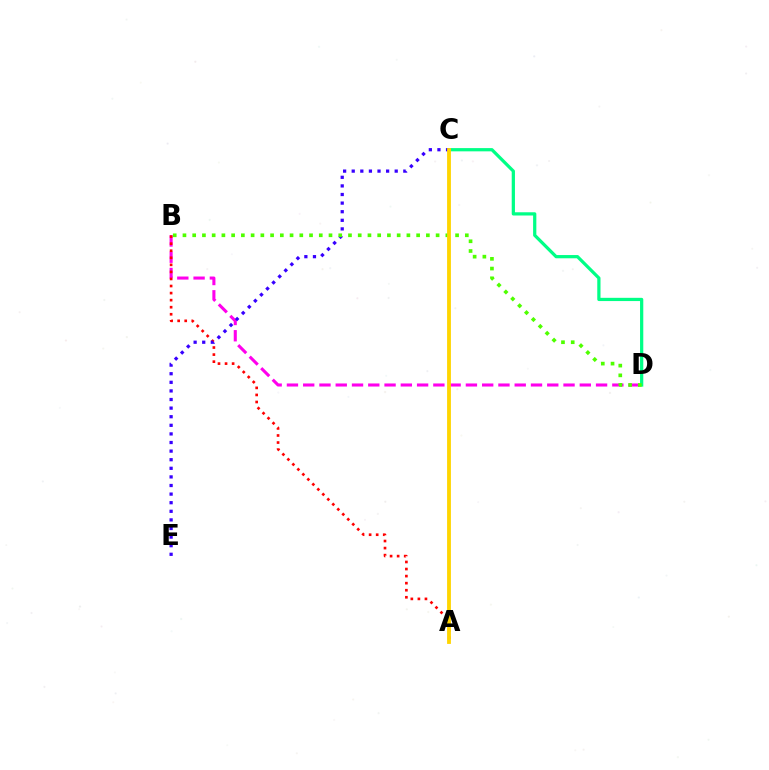{('C', 'D'): [{'color': '#00ff86', 'line_style': 'solid', 'thickness': 2.33}], ('B', 'D'): [{'color': '#ff00ed', 'line_style': 'dashed', 'thickness': 2.21}, {'color': '#4fff00', 'line_style': 'dotted', 'thickness': 2.65}], ('A', 'B'): [{'color': '#ff0000', 'line_style': 'dotted', 'thickness': 1.92}], ('A', 'C'): [{'color': '#009eff', 'line_style': 'dotted', 'thickness': 1.51}, {'color': '#ffd500', 'line_style': 'solid', 'thickness': 2.75}], ('C', 'E'): [{'color': '#3700ff', 'line_style': 'dotted', 'thickness': 2.34}]}